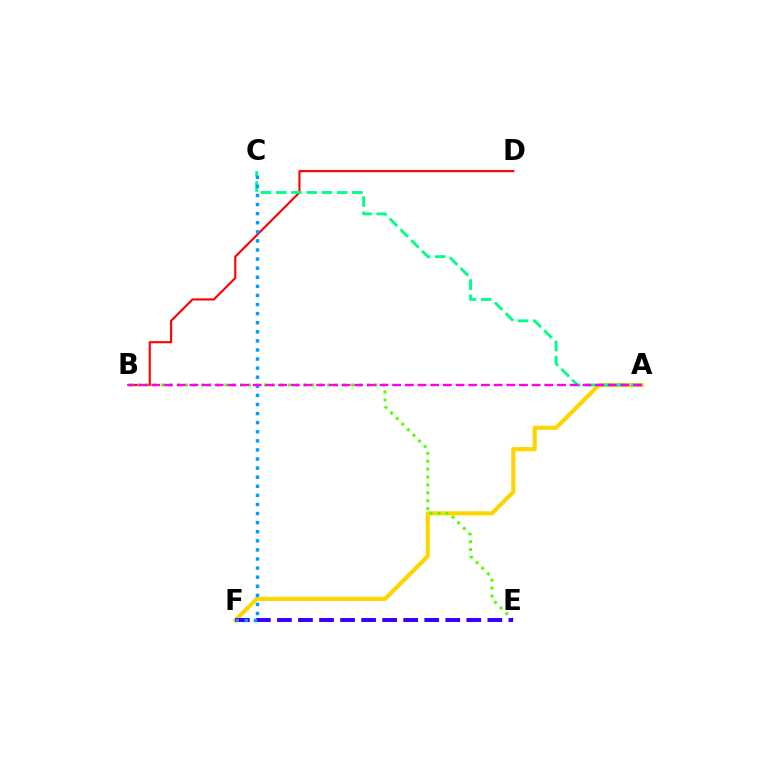{('A', 'F'): [{'color': '#ffd500', 'line_style': 'solid', 'thickness': 2.97}], ('B', 'D'): [{'color': '#ff0000', 'line_style': 'solid', 'thickness': 1.53}], ('B', 'E'): [{'color': '#4fff00', 'line_style': 'dotted', 'thickness': 2.15}], ('A', 'C'): [{'color': '#00ff86', 'line_style': 'dashed', 'thickness': 2.07}], ('E', 'F'): [{'color': '#3700ff', 'line_style': 'dashed', 'thickness': 2.86}], ('C', 'F'): [{'color': '#009eff', 'line_style': 'dotted', 'thickness': 2.47}], ('A', 'B'): [{'color': '#ff00ed', 'line_style': 'dashed', 'thickness': 1.72}]}